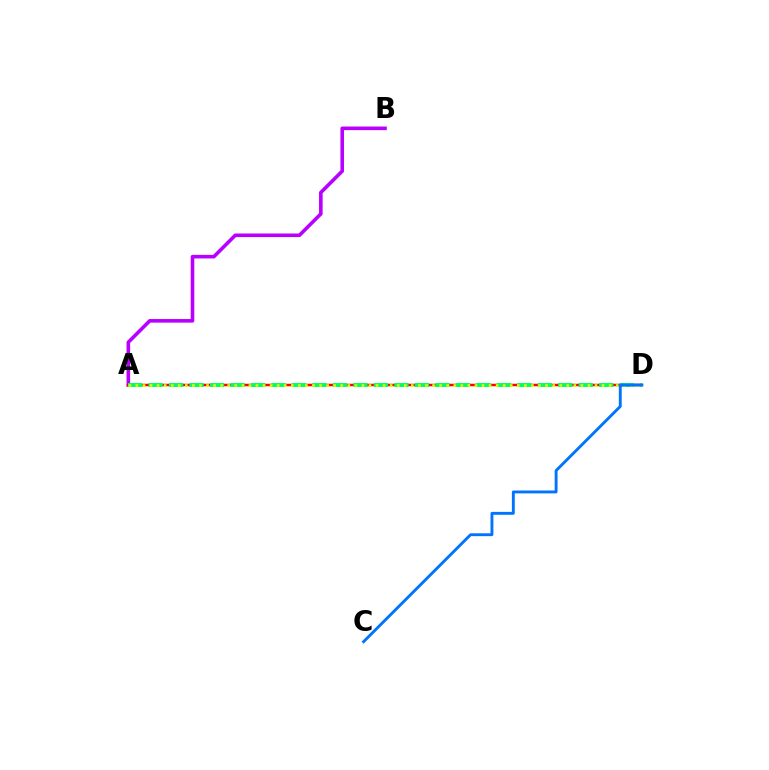{('A', 'B'): [{'color': '#b900ff', 'line_style': 'solid', 'thickness': 2.59}], ('A', 'D'): [{'color': '#ff0000', 'line_style': 'solid', 'thickness': 1.79}, {'color': '#00ff5c', 'line_style': 'dashed', 'thickness': 2.78}, {'color': '#d1ff00', 'line_style': 'dotted', 'thickness': 1.92}], ('C', 'D'): [{'color': '#0074ff', 'line_style': 'solid', 'thickness': 2.08}]}